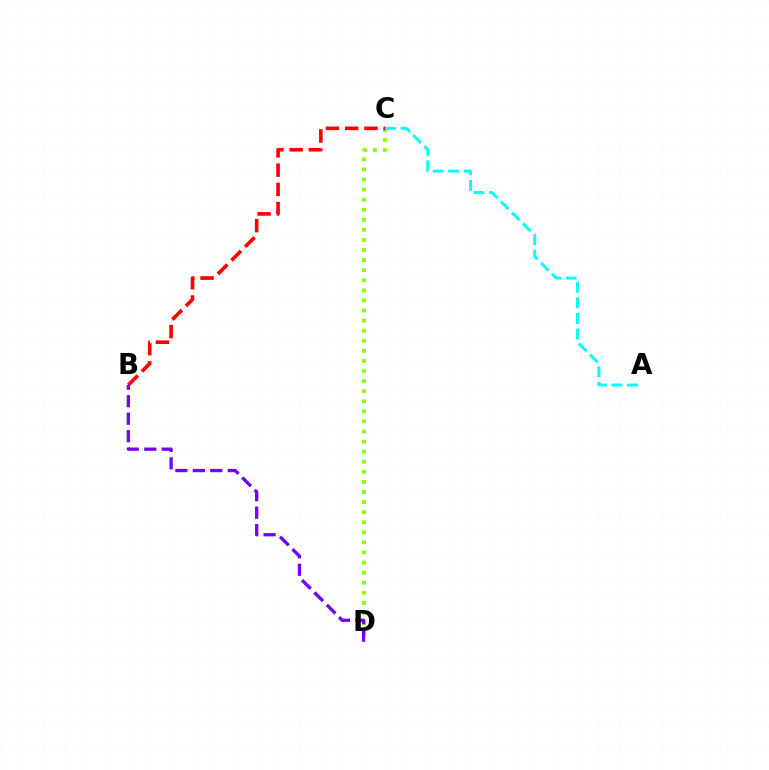{('C', 'D'): [{'color': '#84ff00', 'line_style': 'dotted', 'thickness': 2.74}], ('B', 'C'): [{'color': '#ff0000', 'line_style': 'dashed', 'thickness': 2.61}], ('B', 'D'): [{'color': '#7200ff', 'line_style': 'dashed', 'thickness': 2.37}], ('A', 'C'): [{'color': '#00fff6', 'line_style': 'dashed', 'thickness': 2.12}]}